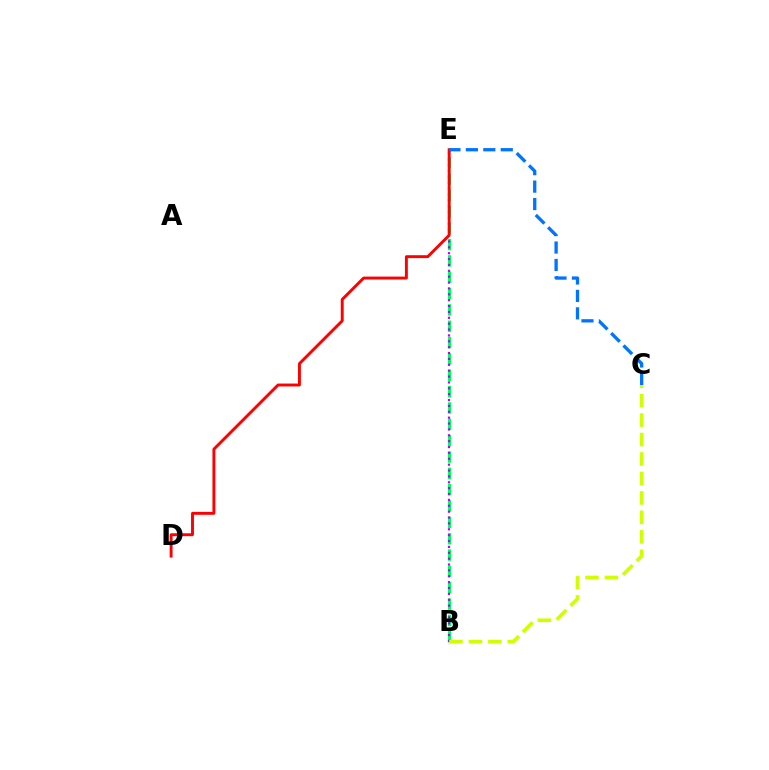{('B', 'E'): [{'color': '#00ff5c', 'line_style': 'dashed', 'thickness': 2.22}, {'color': '#b900ff', 'line_style': 'dotted', 'thickness': 1.6}], ('D', 'E'): [{'color': '#ff0000', 'line_style': 'solid', 'thickness': 2.1}], ('C', 'E'): [{'color': '#0074ff', 'line_style': 'dashed', 'thickness': 2.37}], ('B', 'C'): [{'color': '#d1ff00', 'line_style': 'dashed', 'thickness': 2.64}]}